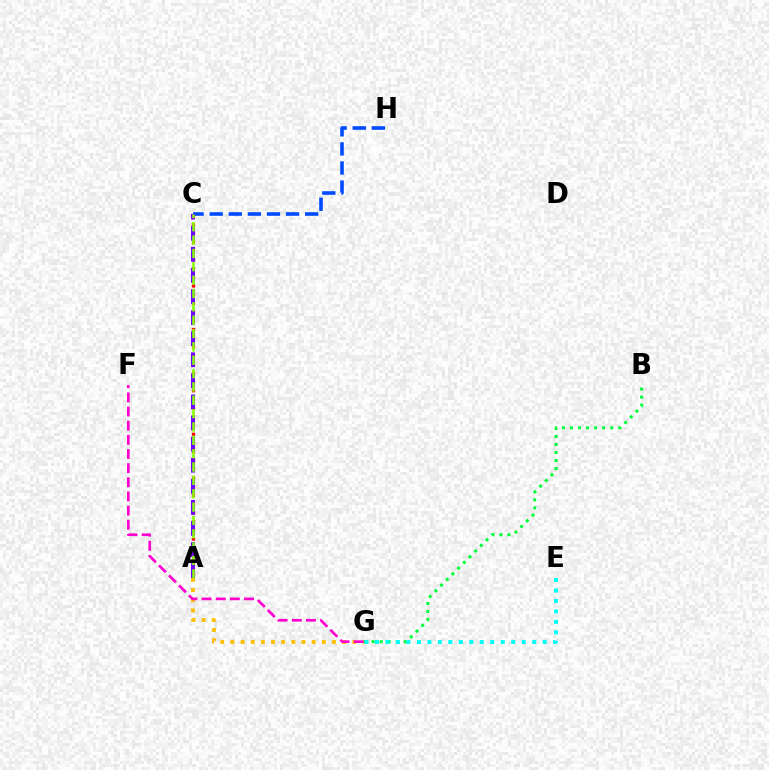{('A', 'G'): [{'color': '#ffbd00', 'line_style': 'dotted', 'thickness': 2.76}], ('B', 'G'): [{'color': '#00ff39', 'line_style': 'dotted', 'thickness': 2.18}], ('C', 'H'): [{'color': '#004bff', 'line_style': 'dashed', 'thickness': 2.59}], ('E', 'G'): [{'color': '#00fff6', 'line_style': 'dotted', 'thickness': 2.85}], ('A', 'C'): [{'color': '#ff0000', 'line_style': 'dotted', 'thickness': 2.37}, {'color': '#7200ff', 'line_style': 'dashed', 'thickness': 2.86}, {'color': '#84ff00', 'line_style': 'dashed', 'thickness': 1.81}], ('F', 'G'): [{'color': '#ff00cf', 'line_style': 'dashed', 'thickness': 1.92}]}